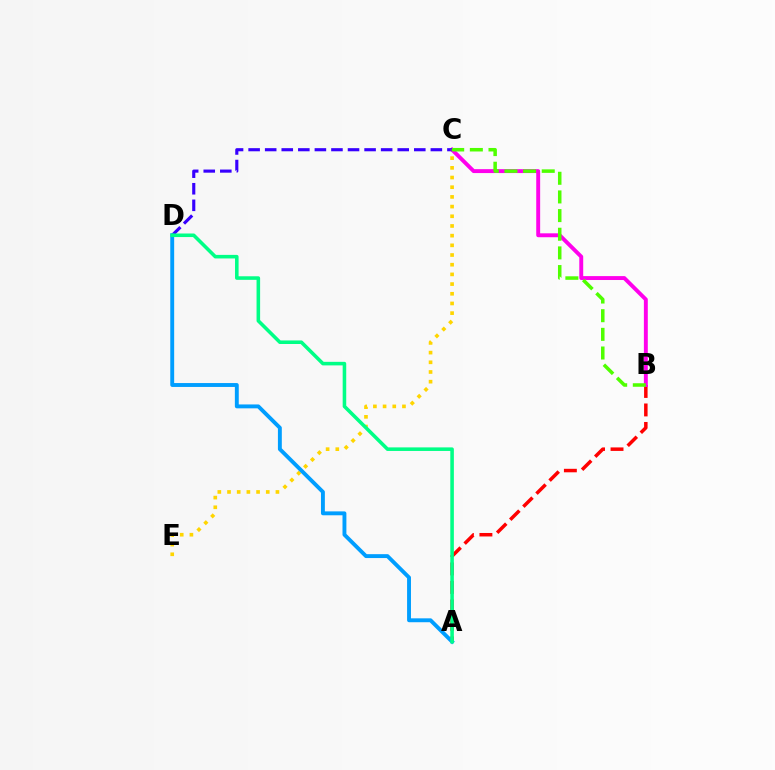{('A', 'B'): [{'color': '#ff0000', 'line_style': 'dashed', 'thickness': 2.51}], ('B', 'C'): [{'color': '#ff00ed', 'line_style': 'solid', 'thickness': 2.81}, {'color': '#4fff00', 'line_style': 'dashed', 'thickness': 2.53}], ('C', 'D'): [{'color': '#3700ff', 'line_style': 'dashed', 'thickness': 2.25}], ('C', 'E'): [{'color': '#ffd500', 'line_style': 'dotted', 'thickness': 2.63}], ('A', 'D'): [{'color': '#009eff', 'line_style': 'solid', 'thickness': 2.8}, {'color': '#00ff86', 'line_style': 'solid', 'thickness': 2.56}]}